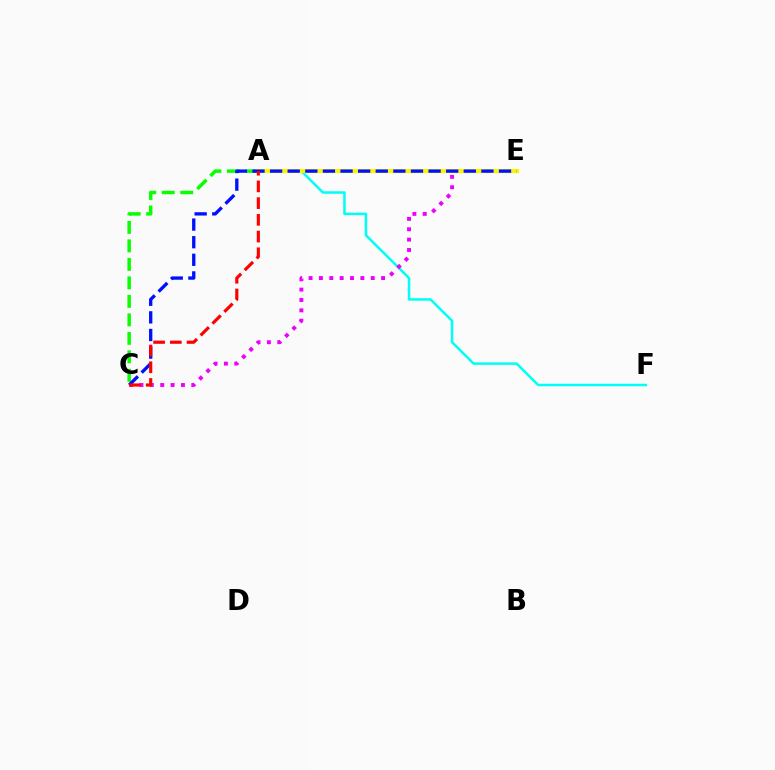{('A', 'F'): [{'color': '#00fff6', 'line_style': 'solid', 'thickness': 1.81}], ('C', 'E'): [{'color': '#ee00ff', 'line_style': 'dotted', 'thickness': 2.82}, {'color': '#0010ff', 'line_style': 'dashed', 'thickness': 2.39}], ('A', 'C'): [{'color': '#08ff00', 'line_style': 'dashed', 'thickness': 2.51}, {'color': '#ff0000', 'line_style': 'dashed', 'thickness': 2.27}], ('A', 'E'): [{'color': '#fcf500', 'line_style': 'solid', 'thickness': 2.95}]}